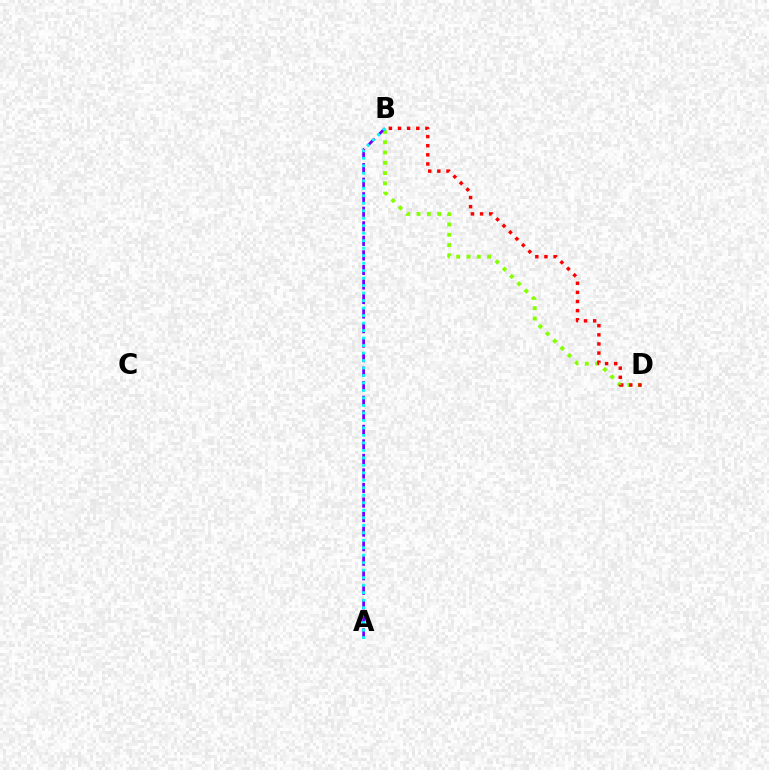{('B', 'D'): [{'color': '#84ff00', 'line_style': 'dotted', 'thickness': 2.8}, {'color': '#ff0000', 'line_style': 'dotted', 'thickness': 2.48}], ('A', 'B'): [{'color': '#7200ff', 'line_style': 'dashed', 'thickness': 1.97}, {'color': '#00fff6', 'line_style': 'dotted', 'thickness': 2.03}]}